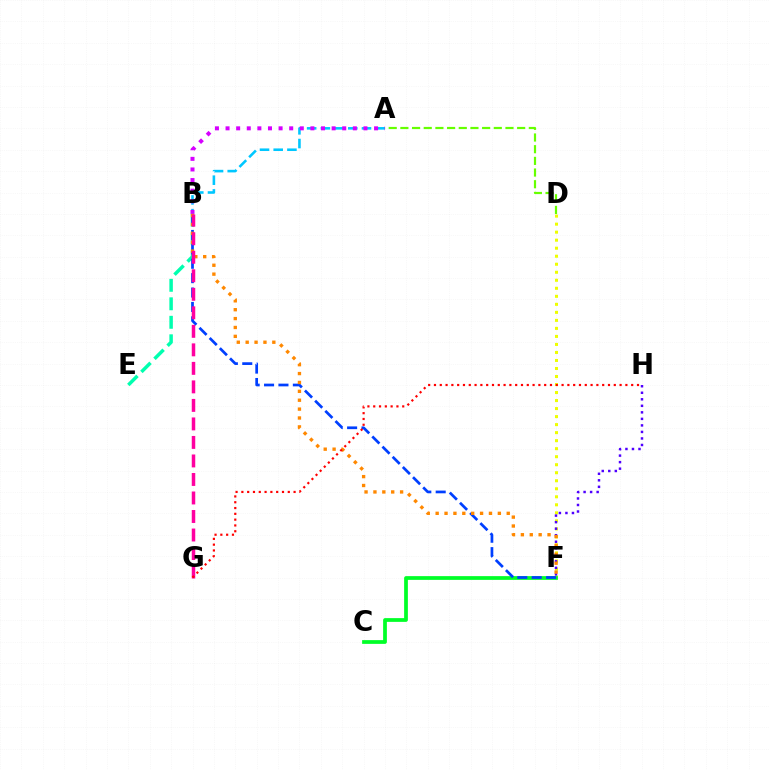{('D', 'F'): [{'color': '#eeff00', 'line_style': 'dotted', 'thickness': 2.18}], ('A', 'B'): [{'color': '#00c7ff', 'line_style': 'dashed', 'thickness': 1.86}, {'color': '#d600ff', 'line_style': 'dotted', 'thickness': 2.88}], ('B', 'E'): [{'color': '#00ffaf', 'line_style': 'dashed', 'thickness': 2.51}], ('C', 'F'): [{'color': '#00ff27', 'line_style': 'solid', 'thickness': 2.7}], ('F', 'H'): [{'color': '#4f00ff', 'line_style': 'dotted', 'thickness': 1.77}], ('A', 'D'): [{'color': '#66ff00', 'line_style': 'dashed', 'thickness': 1.59}], ('B', 'F'): [{'color': '#003fff', 'line_style': 'dashed', 'thickness': 1.96}, {'color': '#ff8800', 'line_style': 'dotted', 'thickness': 2.41}], ('B', 'G'): [{'color': '#ff00a0', 'line_style': 'dashed', 'thickness': 2.52}], ('G', 'H'): [{'color': '#ff0000', 'line_style': 'dotted', 'thickness': 1.58}]}